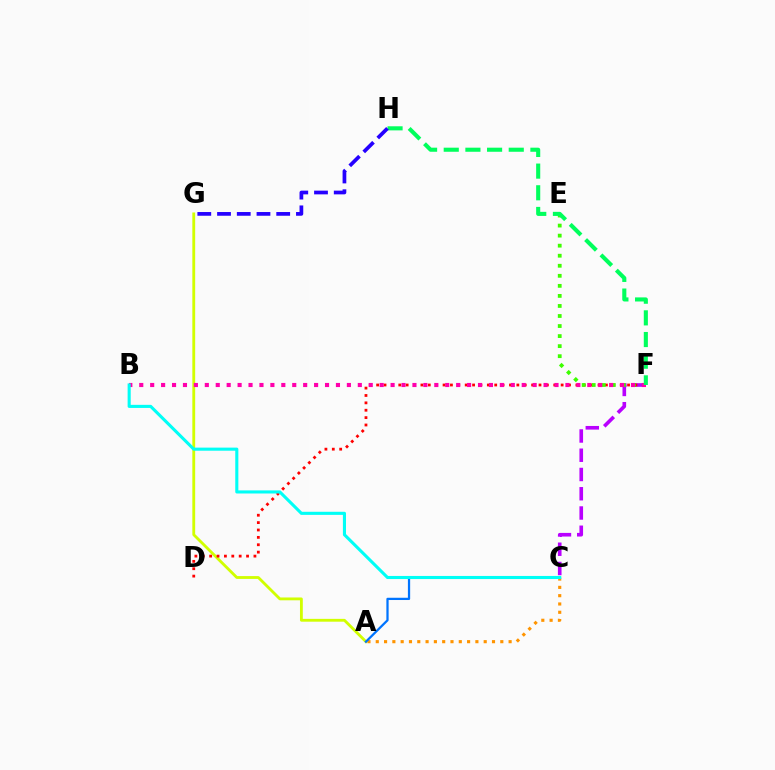{('A', 'C'): [{'color': '#ff9400', 'line_style': 'dotted', 'thickness': 2.26}, {'color': '#0074ff', 'line_style': 'solid', 'thickness': 1.62}], ('A', 'G'): [{'color': '#d1ff00', 'line_style': 'solid', 'thickness': 2.04}], ('C', 'F'): [{'color': '#b900ff', 'line_style': 'dashed', 'thickness': 2.62}], ('D', 'F'): [{'color': '#ff0000', 'line_style': 'dotted', 'thickness': 2.01}], ('E', 'F'): [{'color': '#3dff00', 'line_style': 'dotted', 'thickness': 2.73}], ('B', 'F'): [{'color': '#ff00ac', 'line_style': 'dotted', 'thickness': 2.97}], ('F', 'H'): [{'color': '#00ff5c', 'line_style': 'dashed', 'thickness': 2.94}], ('B', 'C'): [{'color': '#00fff6', 'line_style': 'solid', 'thickness': 2.23}], ('G', 'H'): [{'color': '#2500ff', 'line_style': 'dashed', 'thickness': 2.68}]}